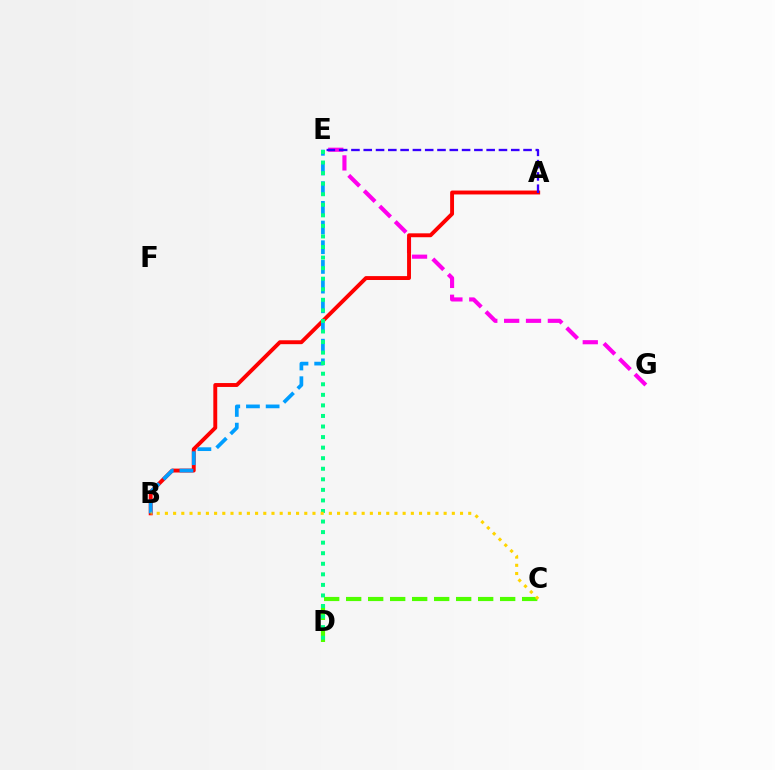{('E', 'G'): [{'color': '#ff00ed', 'line_style': 'dashed', 'thickness': 2.97}], ('A', 'B'): [{'color': '#ff0000', 'line_style': 'solid', 'thickness': 2.81}], ('C', 'D'): [{'color': '#4fff00', 'line_style': 'dashed', 'thickness': 2.99}], ('A', 'E'): [{'color': '#3700ff', 'line_style': 'dashed', 'thickness': 1.67}], ('B', 'E'): [{'color': '#009eff', 'line_style': 'dashed', 'thickness': 2.67}], ('D', 'E'): [{'color': '#00ff86', 'line_style': 'dotted', 'thickness': 2.87}], ('B', 'C'): [{'color': '#ffd500', 'line_style': 'dotted', 'thickness': 2.23}]}